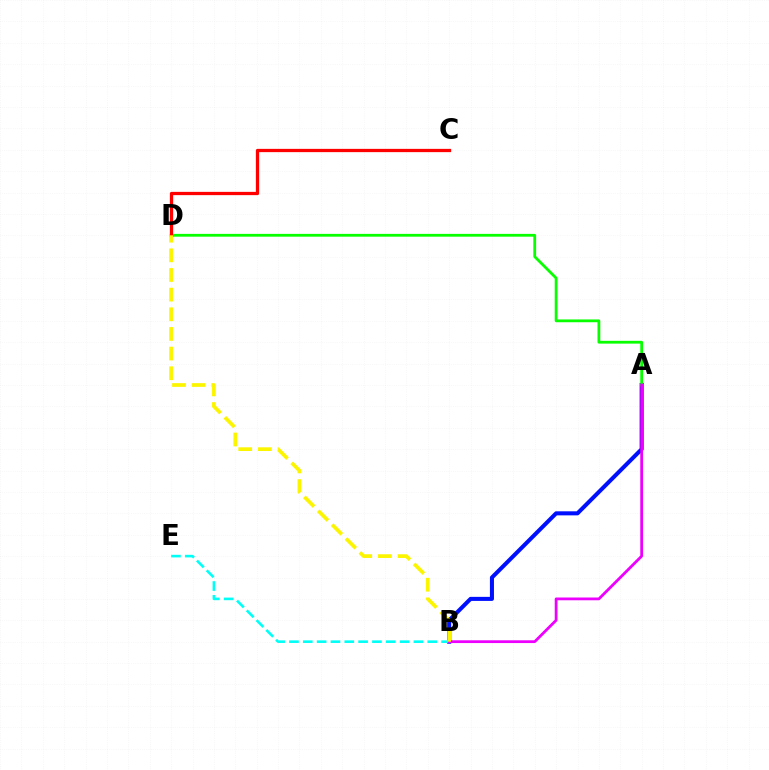{('A', 'B'): [{'color': '#0010ff', 'line_style': 'solid', 'thickness': 2.92}, {'color': '#ee00ff', 'line_style': 'solid', 'thickness': 2.0}], ('A', 'D'): [{'color': '#08ff00', 'line_style': 'solid', 'thickness': 2.01}], ('C', 'D'): [{'color': '#ff0000', 'line_style': 'solid', 'thickness': 2.35}], ('B', 'E'): [{'color': '#00fff6', 'line_style': 'dashed', 'thickness': 1.88}], ('B', 'D'): [{'color': '#fcf500', 'line_style': 'dashed', 'thickness': 2.67}]}